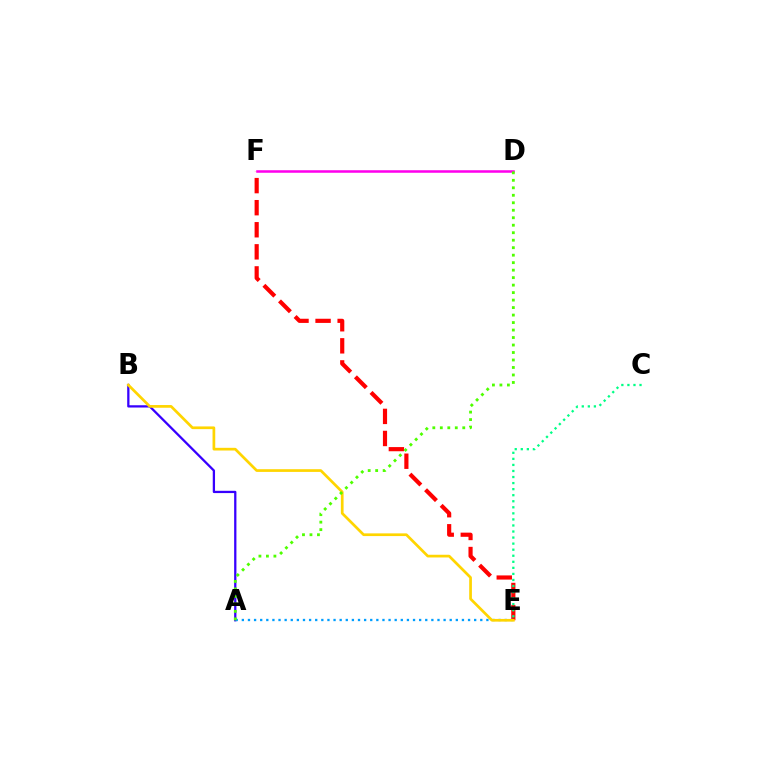{('E', 'F'): [{'color': '#ff0000', 'line_style': 'dashed', 'thickness': 3.0}], ('D', 'F'): [{'color': '#ff00ed', 'line_style': 'solid', 'thickness': 1.82}], ('A', 'B'): [{'color': '#3700ff', 'line_style': 'solid', 'thickness': 1.64}], ('C', 'E'): [{'color': '#00ff86', 'line_style': 'dotted', 'thickness': 1.64}], ('A', 'E'): [{'color': '#009eff', 'line_style': 'dotted', 'thickness': 1.66}], ('B', 'E'): [{'color': '#ffd500', 'line_style': 'solid', 'thickness': 1.95}], ('A', 'D'): [{'color': '#4fff00', 'line_style': 'dotted', 'thickness': 2.03}]}